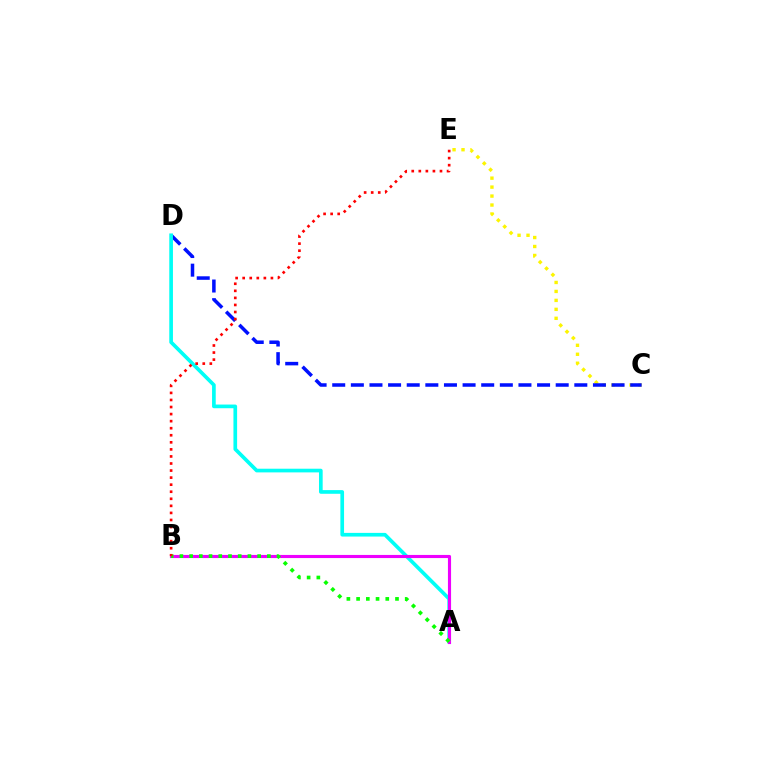{('C', 'E'): [{'color': '#fcf500', 'line_style': 'dotted', 'thickness': 2.44}], ('C', 'D'): [{'color': '#0010ff', 'line_style': 'dashed', 'thickness': 2.53}], ('A', 'D'): [{'color': '#00fff6', 'line_style': 'solid', 'thickness': 2.64}], ('A', 'B'): [{'color': '#ee00ff', 'line_style': 'solid', 'thickness': 2.25}, {'color': '#08ff00', 'line_style': 'dotted', 'thickness': 2.64}], ('B', 'E'): [{'color': '#ff0000', 'line_style': 'dotted', 'thickness': 1.92}]}